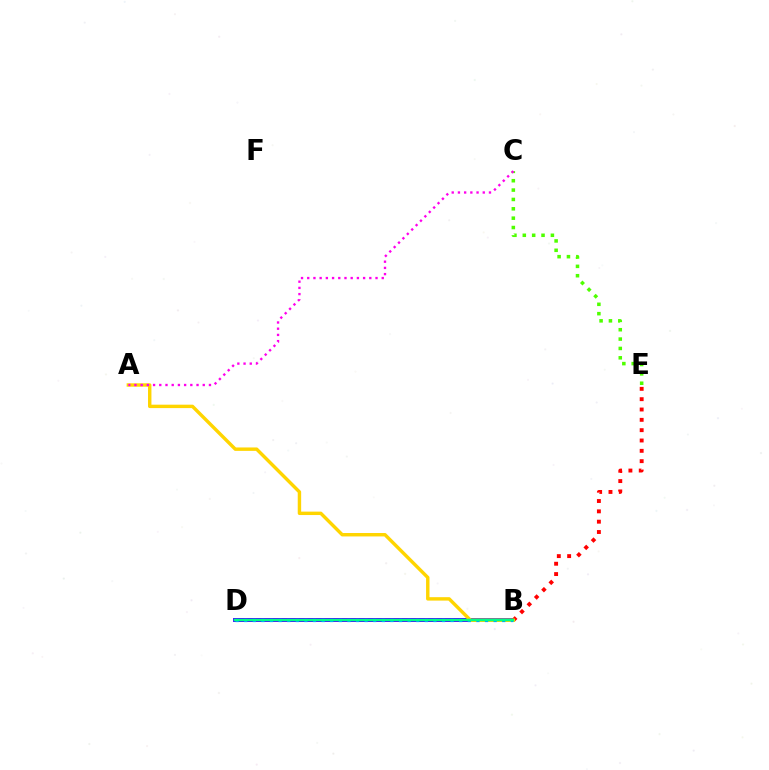{('B', 'D'): [{'color': '#3700ff', 'line_style': 'solid', 'thickness': 2.8}, {'color': '#009eff', 'line_style': 'dotted', 'thickness': 2.34}, {'color': '#00ff86', 'line_style': 'solid', 'thickness': 1.73}], ('C', 'E'): [{'color': '#4fff00', 'line_style': 'dotted', 'thickness': 2.54}], ('B', 'E'): [{'color': '#ff0000', 'line_style': 'dotted', 'thickness': 2.81}], ('A', 'B'): [{'color': '#ffd500', 'line_style': 'solid', 'thickness': 2.46}], ('A', 'C'): [{'color': '#ff00ed', 'line_style': 'dotted', 'thickness': 1.69}]}